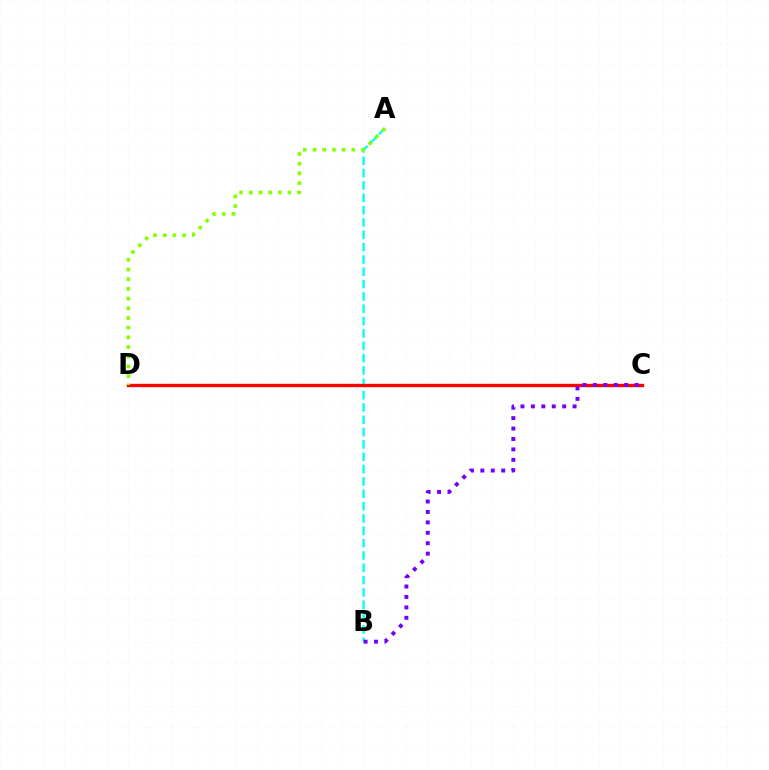{('A', 'B'): [{'color': '#00fff6', 'line_style': 'dashed', 'thickness': 1.68}], ('C', 'D'): [{'color': '#ff0000', 'line_style': 'solid', 'thickness': 2.42}], ('A', 'D'): [{'color': '#84ff00', 'line_style': 'dotted', 'thickness': 2.63}], ('B', 'C'): [{'color': '#7200ff', 'line_style': 'dotted', 'thickness': 2.83}]}